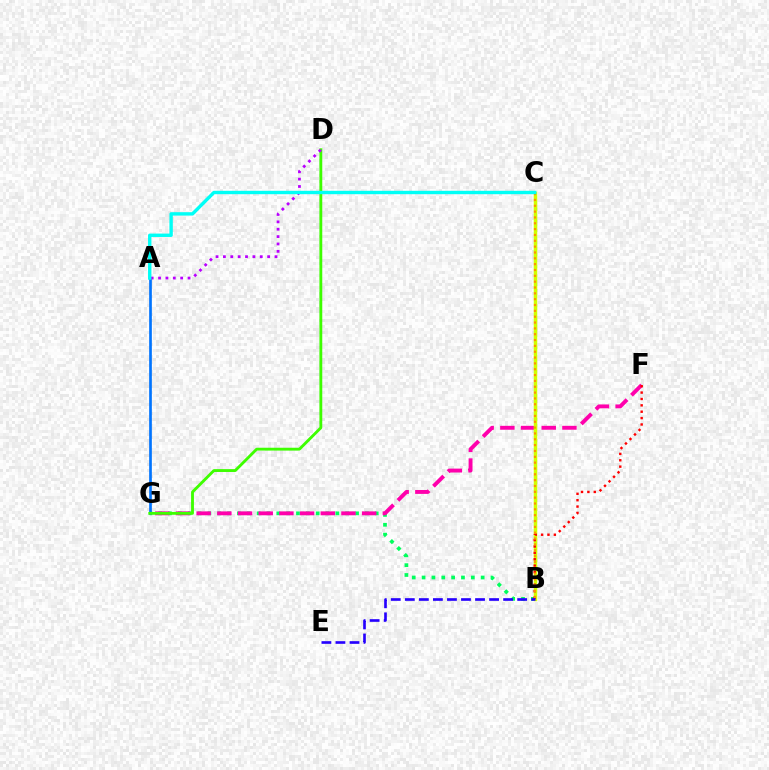{('B', 'G'): [{'color': '#00ff5c', 'line_style': 'dotted', 'thickness': 2.68}], ('A', 'G'): [{'color': '#0074ff', 'line_style': 'solid', 'thickness': 1.93}], ('F', 'G'): [{'color': '#ff00ac', 'line_style': 'dashed', 'thickness': 2.81}], ('D', 'G'): [{'color': '#3dff00', 'line_style': 'solid', 'thickness': 2.05}], ('B', 'C'): [{'color': '#d1ff00', 'line_style': 'solid', 'thickness': 2.51}, {'color': '#ff9400', 'line_style': 'dotted', 'thickness': 1.59}], ('A', 'D'): [{'color': '#b900ff', 'line_style': 'dotted', 'thickness': 2.0}], ('B', 'F'): [{'color': '#ff0000', 'line_style': 'dotted', 'thickness': 1.73}], ('B', 'E'): [{'color': '#2500ff', 'line_style': 'dashed', 'thickness': 1.91}], ('A', 'C'): [{'color': '#00fff6', 'line_style': 'solid', 'thickness': 2.44}]}